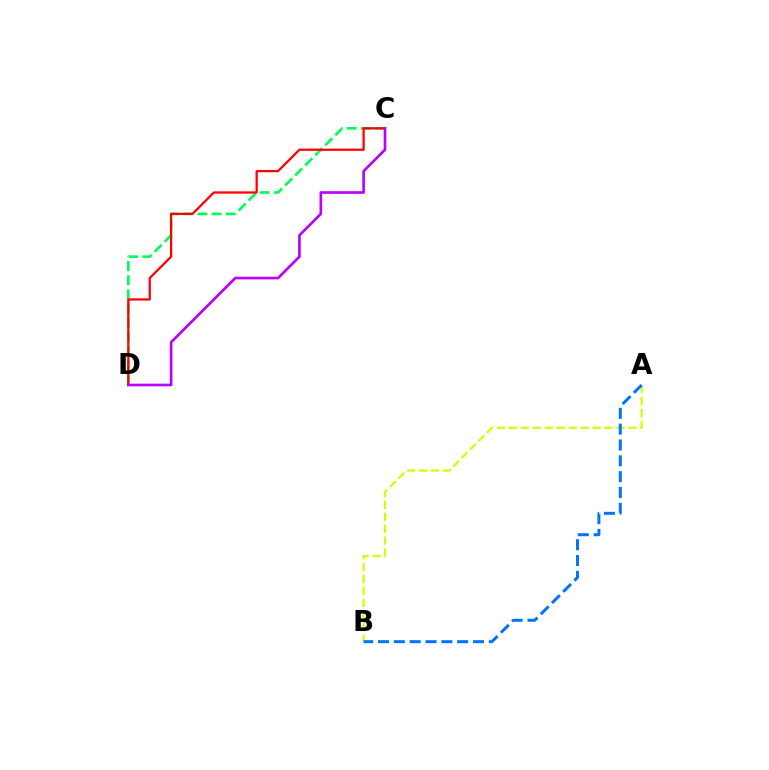{('A', 'B'): [{'color': '#d1ff00', 'line_style': 'dashed', 'thickness': 1.62}, {'color': '#0074ff', 'line_style': 'dashed', 'thickness': 2.15}], ('C', 'D'): [{'color': '#00ff5c', 'line_style': 'dashed', 'thickness': 1.93}, {'color': '#ff0000', 'line_style': 'solid', 'thickness': 1.63}, {'color': '#b900ff', 'line_style': 'solid', 'thickness': 1.9}]}